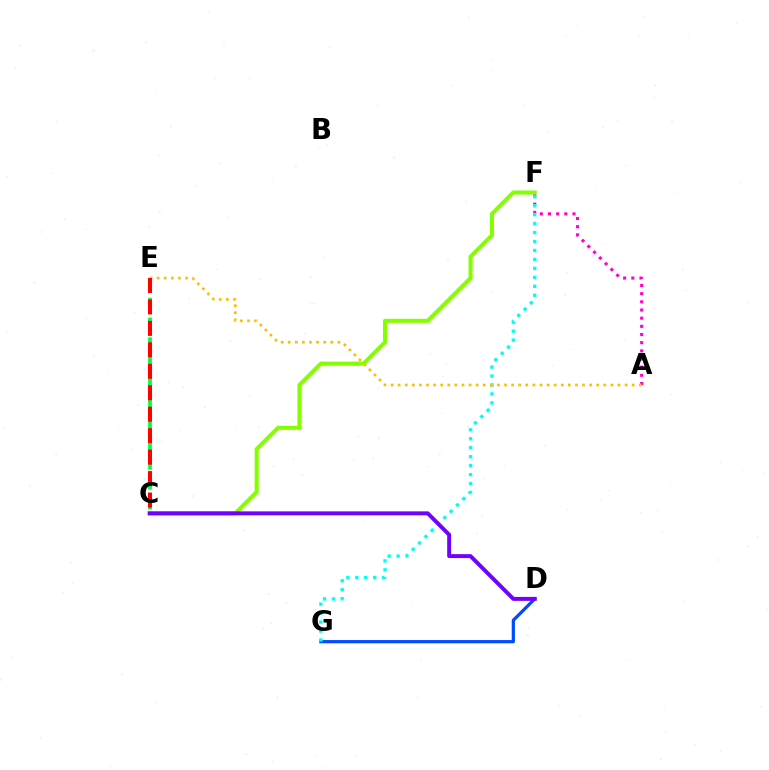{('D', 'G'): [{'color': '#004bff', 'line_style': 'solid', 'thickness': 2.32}], ('C', 'F'): [{'color': '#84ff00', 'line_style': 'solid', 'thickness': 2.91}], ('A', 'F'): [{'color': '#ff00cf', 'line_style': 'dotted', 'thickness': 2.22}], ('C', 'E'): [{'color': '#00ff39', 'line_style': 'dashed', 'thickness': 2.69}, {'color': '#ff0000', 'line_style': 'dashed', 'thickness': 2.91}], ('F', 'G'): [{'color': '#00fff6', 'line_style': 'dotted', 'thickness': 2.43}], ('A', 'E'): [{'color': '#ffbd00', 'line_style': 'dotted', 'thickness': 1.93}], ('C', 'D'): [{'color': '#7200ff', 'line_style': 'solid', 'thickness': 2.84}]}